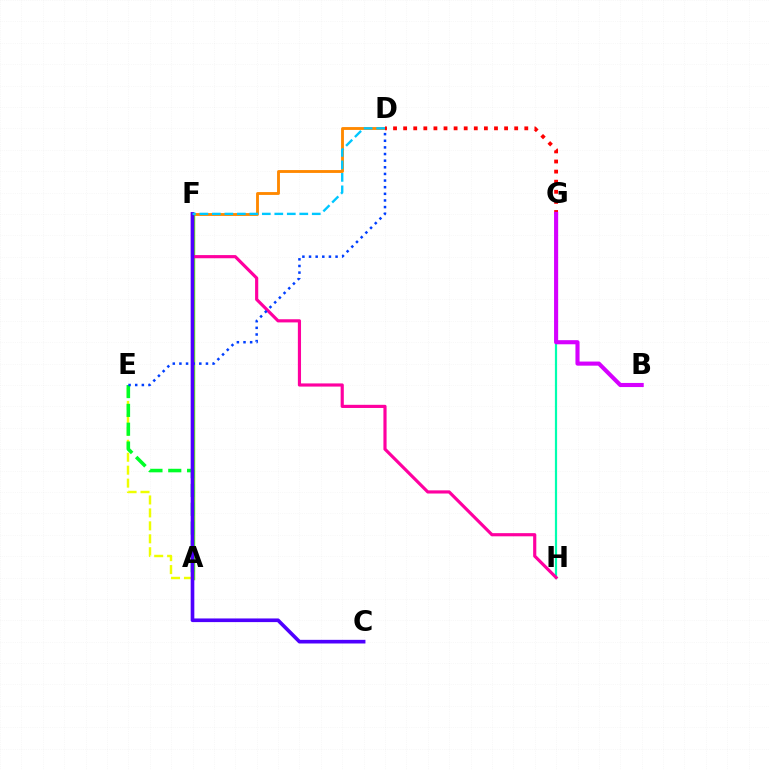{('A', 'E'): [{'color': '#eeff00', 'line_style': 'dashed', 'thickness': 1.76}, {'color': '#00ff27', 'line_style': 'dashed', 'thickness': 2.56}], ('G', 'H'): [{'color': '#00ffaf', 'line_style': 'solid', 'thickness': 1.58}], ('D', 'F'): [{'color': '#ff8800', 'line_style': 'solid', 'thickness': 2.06}, {'color': '#00c7ff', 'line_style': 'dashed', 'thickness': 1.7}], ('A', 'F'): [{'color': '#66ff00', 'line_style': 'solid', 'thickness': 2.49}], ('F', 'H'): [{'color': '#ff00a0', 'line_style': 'solid', 'thickness': 2.28}], ('D', 'E'): [{'color': '#003fff', 'line_style': 'dotted', 'thickness': 1.8}], ('D', 'G'): [{'color': '#ff0000', 'line_style': 'dotted', 'thickness': 2.74}], ('C', 'F'): [{'color': '#4f00ff', 'line_style': 'solid', 'thickness': 2.63}], ('B', 'G'): [{'color': '#d600ff', 'line_style': 'solid', 'thickness': 2.96}]}